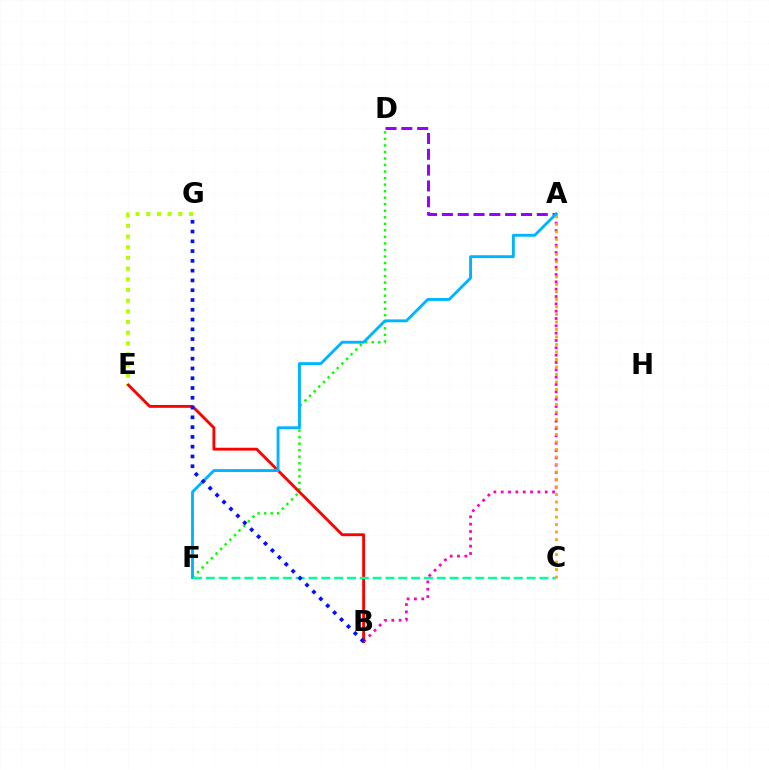{('A', 'B'): [{'color': '#ff00bd', 'line_style': 'dotted', 'thickness': 1.99}], ('A', 'D'): [{'color': '#9b00ff', 'line_style': 'dashed', 'thickness': 2.15}], ('D', 'F'): [{'color': '#08ff00', 'line_style': 'dotted', 'thickness': 1.77}], ('E', 'G'): [{'color': '#b3ff00', 'line_style': 'dotted', 'thickness': 2.9}], ('B', 'E'): [{'color': '#ff0000', 'line_style': 'solid', 'thickness': 2.06}], ('A', 'F'): [{'color': '#00b5ff', 'line_style': 'solid', 'thickness': 2.08}], ('C', 'F'): [{'color': '#00ff9d', 'line_style': 'dashed', 'thickness': 1.74}], ('B', 'G'): [{'color': '#0010ff', 'line_style': 'dotted', 'thickness': 2.66}], ('A', 'C'): [{'color': '#ffa500', 'line_style': 'dotted', 'thickness': 2.04}]}